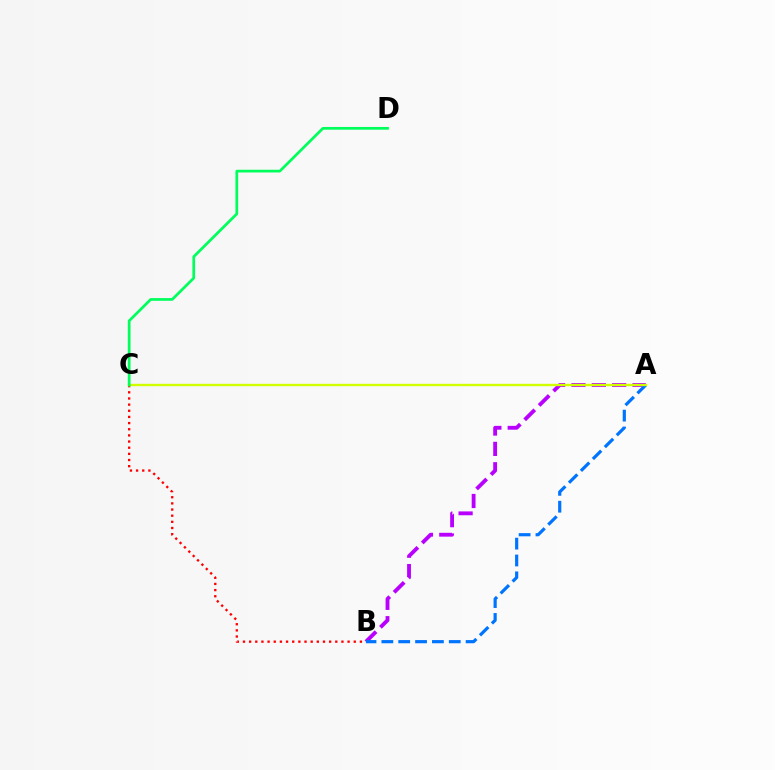{('A', 'B'): [{'color': '#b900ff', 'line_style': 'dashed', 'thickness': 2.76}, {'color': '#0074ff', 'line_style': 'dashed', 'thickness': 2.29}], ('B', 'C'): [{'color': '#ff0000', 'line_style': 'dotted', 'thickness': 1.67}], ('A', 'C'): [{'color': '#d1ff00', 'line_style': 'solid', 'thickness': 1.71}], ('C', 'D'): [{'color': '#00ff5c', 'line_style': 'solid', 'thickness': 1.96}]}